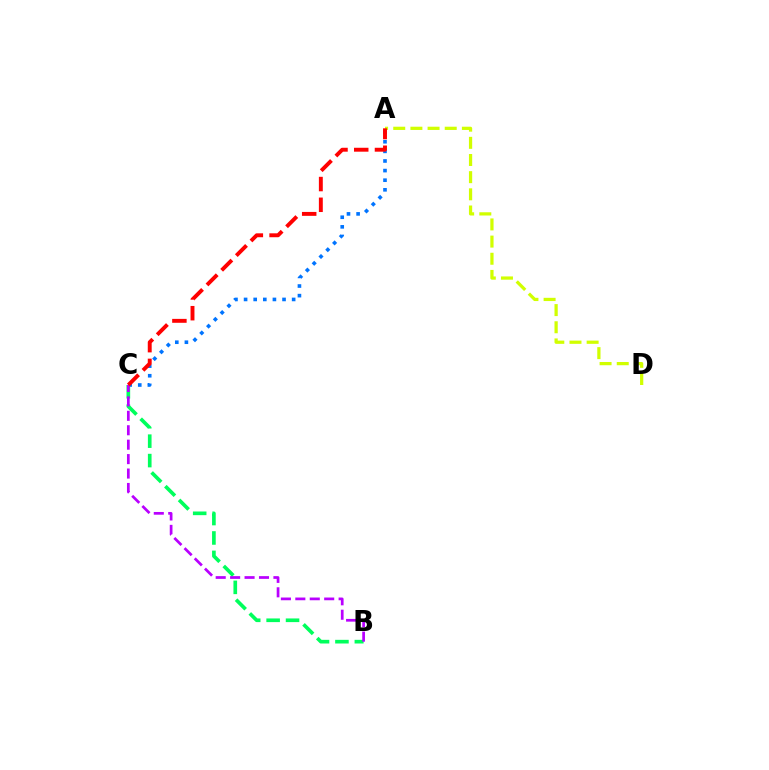{('A', 'D'): [{'color': '#d1ff00', 'line_style': 'dashed', 'thickness': 2.33}], ('B', 'C'): [{'color': '#00ff5c', 'line_style': 'dashed', 'thickness': 2.64}, {'color': '#b900ff', 'line_style': 'dashed', 'thickness': 1.96}], ('A', 'C'): [{'color': '#0074ff', 'line_style': 'dotted', 'thickness': 2.61}, {'color': '#ff0000', 'line_style': 'dashed', 'thickness': 2.82}]}